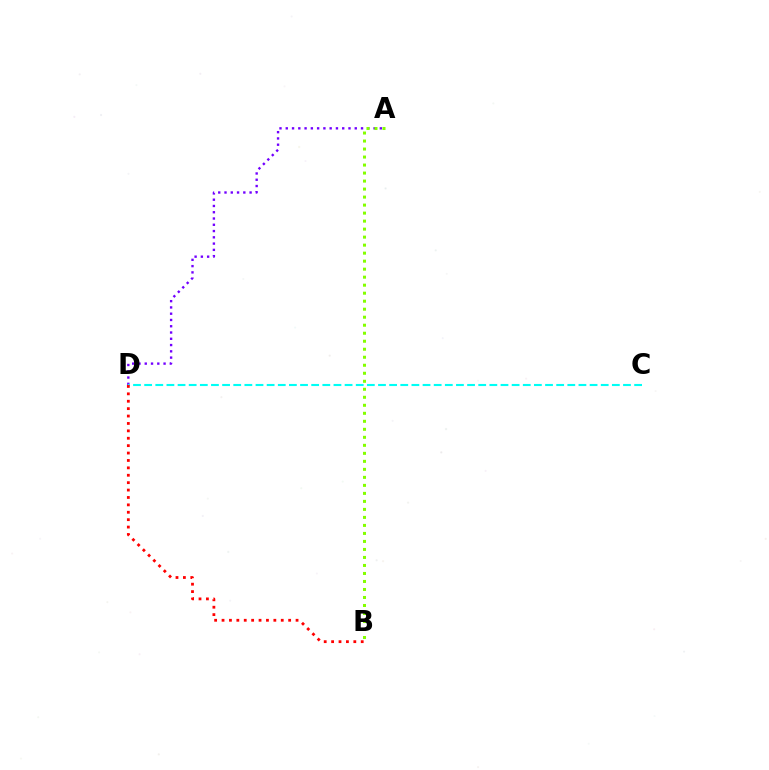{('A', 'D'): [{'color': '#7200ff', 'line_style': 'dotted', 'thickness': 1.7}], ('C', 'D'): [{'color': '#00fff6', 'line_style': 'dashed', 'thickness': 1.51}], ('B', 'D'): [{'color': '#ff0000', 'line_style': 'dotted', 'thickness': 2.01}], ('A', 'B'): [{'color': '#84ff00', 'line_style': 'dotted', 'thickness': 2.18}]}